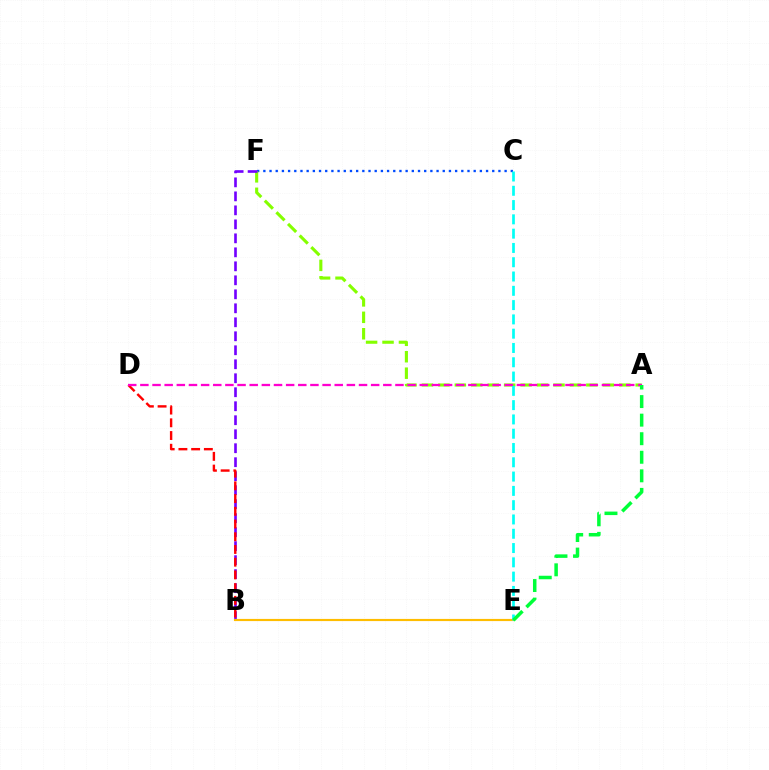{('C', 'F'): [{'color': '#004bff', 'line_style': 'dotted', 'thickness': 1.68}], ('A', 'F'): [{'color': '#84ff00', 'line_style': 'dashed', 'thickness': 2.23}], ('B', 'F'): [{'color': '#7200ff', 'line_style': 'dashed', 'thickness': 1.9}], ('B', 'D'): [{'color': '#ff0000', 'line_style': 'dashed', 'thickness': 1.73}], ('B', 'E'): [{'color': '#ffbd00', 'line_style': 'solid', 'thickness': 1.56}], ('A', 'D'): [{'color': '#ff00cf', 'line_style': 'dashed', 'thickness': 1.65}], ('C', 'E'): [{'color': '#00fff6', 'line_style': 'dashed', 'thickness': 1.94}], ('A', 'E'): [{'color': '#00ff39', 'line_style': 'dashed', 'thickness': 2.52}]}